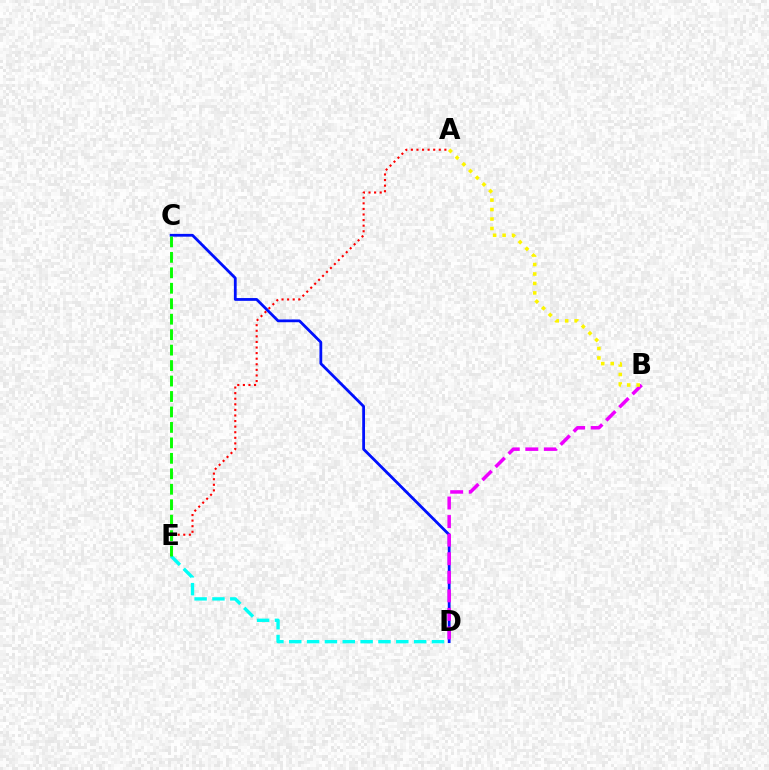{('C', 'D'): [{'color': '#0010ff', 'line_style': 'solid', 'thickness': 2.01}], ('D', 'E'): [{'color': '#00fff6', 'line_style': 'dashed', 'thickness': 2.42}], ('A', 'E'): [{'color': '#ff0000', 'line_style': 'dotted', 'thickness': 1.52}], ('B', 'D'): [{'color': '#ee00ff', 'line_style': 'dashed', 'thickness': 2.52}], ('C', 'E'): [{'color': '#08ff00', 'line_style': 'dashed', 'thickness': 2.1}], ('A', 'B'): [{'color': '#fcf500', 'line_style': 'dotted', 'thickness': 2.57}]}